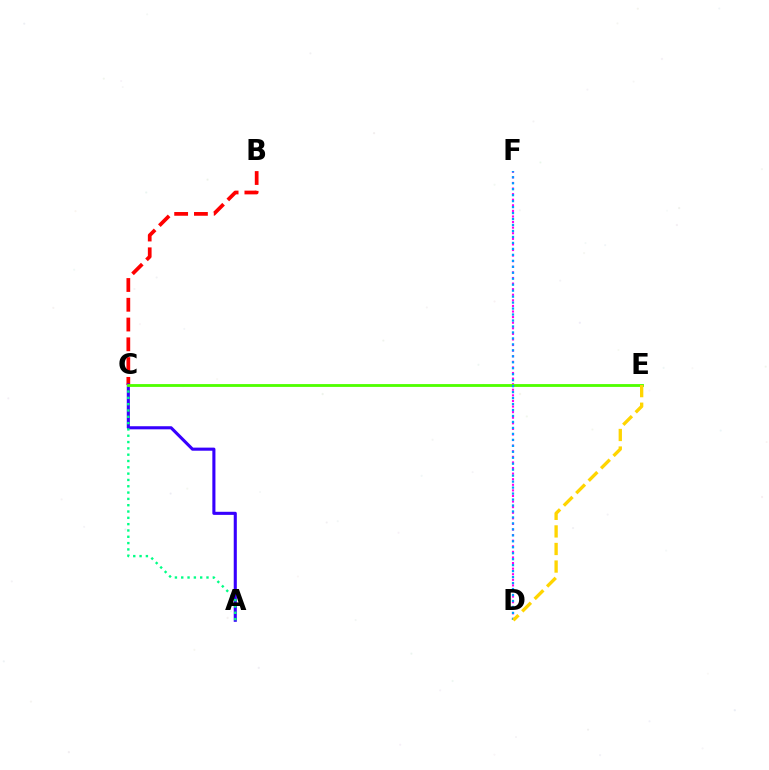{('B', 'C'): [{'color': '#ff0000', 'line_style': 'dashed', 'thickness': 2.69}], ('A', 'C'): [{'color': '#3700ff', 'line_style': 'solid', 'thickness': 2.23}, {'color': '#00ff86', 'line_style': 'dotted', 'thickness': 1.72}], ('D', 'F'): [{'color': '#ff00ed', 'line_style': 'dotted', 'thickness': 1.52}, {'color': '#009eff', 'line_style': 'dotted', 'thickness': 1.62}], ('C', 'E'): [{'color': '#4fff00', 'line_style': 'solid', 'thickness': 2.04}], ('D', 'E'): [{'color': '#ffd500', 'line_style': 'dashed', 'thickness': 2.39}]}